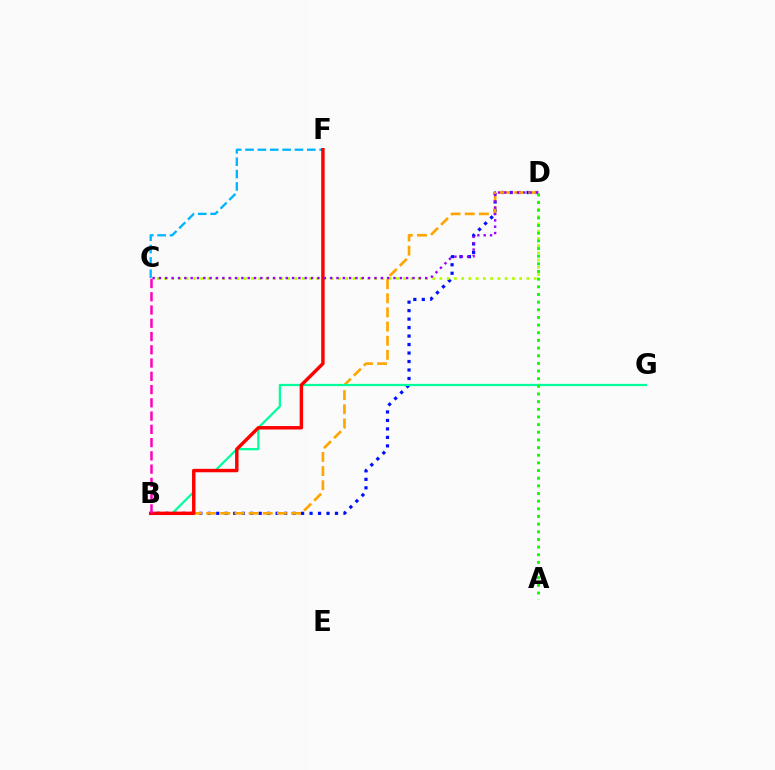{('C', 'F'): [{'color': '#00b5ff', 'line_style': 'dashed', 'thickness': 1.68}], ('B', 'D'): [{'color': '#0010ff', 'line_style': 'dotted', 'thickness': 2.3}, {'color': '#ffa500', 'line_style': 'dashed', 'thickness': 1.92}], ('C', 'D'): [{'color': '#b3ff00', 'line_style': 'dotted', 'thickness': 1.97}, {'color': '#9b00ff', 'line_style': 'dotted', 'thickness': 1.72}], ('B', 'G'): [{'color': '#00ff9d', 'line_style': 'solid', 'thickness': 1.62}], ('A', 'D'): [{'color': '#08ff00', 'line_style': 'dotted', 'thickness': 2.08}], ('B', 'F'): [{'color': '#ff0000', 'line_style': 'solid', 'thickness': 2.47}], ('B', 'C'): [{'color': '#ff00bd', 'line_style': 'dashed', 'thickness': 1.8}]}